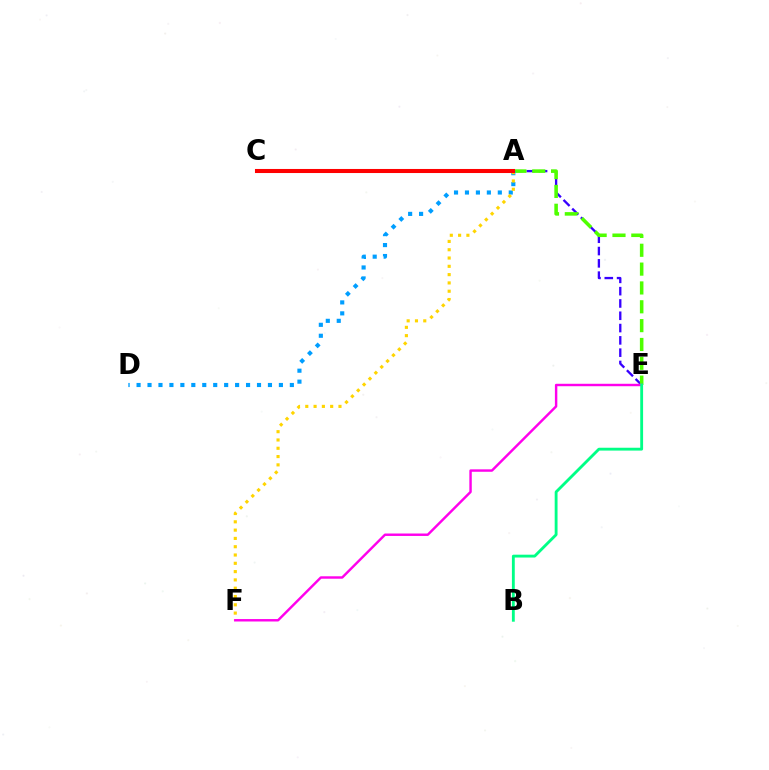{('A', 'E'): [{'color': '#3700ff', 'line_style': 'dashed', 'thickness': 1.67}, {'color': '#4fff00', 'line_style': 'dashed', 'thickness': 2.56}], ('A', 'D'): [{'color': '#009eff', 'line_style': 'dotted', 'thickness': 2.97}], ('A', 'F'): [{'color': '#ffd500', 'line_style': 'dotted', 'thickness': 2.25}], ('E', 'F'): [{'color': '#ff00ed', 'line_style': 'solid', 'thickness': 1.75}], ('B', 'E'): [{'color': '#00ff86', 'line_style': 'solid', 'thickness': 2.05}], ('A', 'C'): [{'color': '#ff0000', 'line_style': 'solid', 'thickness': 2.93}]}